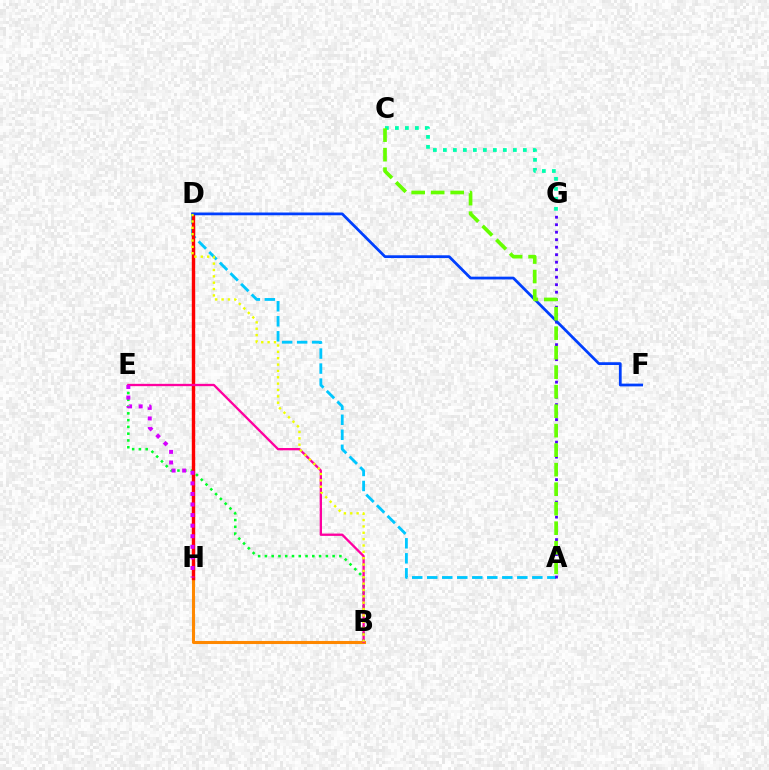{('B', 'E'): [{'color': '#00ff27', 'line_style': 'dotted', 'thickness': 1.84}, {'color': '#ff00a0', 'line_style': 'solid', 'thickness': 1.67}], ('B', 'H'): [{'color': '#ff8800', 'line_style': 'solid', 'thickness': 2.21}], ('C', 'G'): [{'color': '#00ffaf', 'line_style': 'dotted', 'thickness': 2.72}], ('A', 'D'): [{'color': '#00c7ff', 'line_style': 'dashed', 'thickness': 2.04}], ('D', 'H'): [{'color': '#ff0000', 'line_style': 'solid', 'thickness': 2.45}], ('A', 'G'): [{'color': '#4f00ff', 'line_style': 'dotted', 'thickness': 2.04}], ('D', 'F'): [{'color': '#003fff', 'line_style': 'solid', 'thickness': 1.99}], ('A', 'C'): [{'color': '#66ff00', 'line_style': 'dashed', 'thickness': 2.65}], ('B', 'D'): [{'color': '#eeff00', 'line_style': 'dotted', 'thickness': 1.73}], ('E', 'H'): [{'color': '#d600ff', 'line_style': 'dotted', 'thickness': 2.87}]}